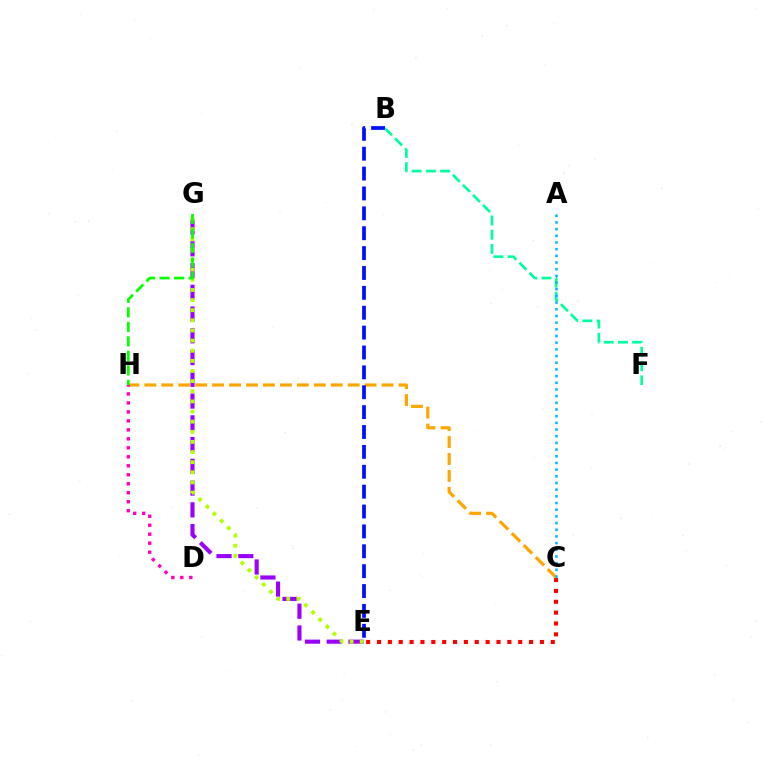{('E', 'G'): [{'color': '#9b00ff', 'line_style': 'dashed', 'thickness': 2.96}, {'color': '#b3ff00', 'line_style': 'dotted', 'thickness': 2.75}], ('C', 'E'): [{'color': '#ff0000', 'line_style': 'dotted', 'thickness': 2.95}], ('C', 'H'): [{'color': '#ffa500', 'line_style': 'dashed', 'thickness': 2.3}], ('B', 'F'): [{'color': '#00ff9d', 'line_style': 'dashed', 'thickness': 1.93}], ('A', 'C'): [{'color': '#00b5ff', 'line_style': 'dotted', 'thickness': 1.82}], ('G', 'H'): [{'color': '#08ff00', 'line_style': 'dashed', 'thickness': 1.97}], ('B', 'E'): [{'color': '#0010ff', 'line_style': 'dashed', 'thickness': 2.7}], ('D', 'H'): [{'color': '#ff00bd', 'line_style': 'dotted', 'thickness': 2.44}]}